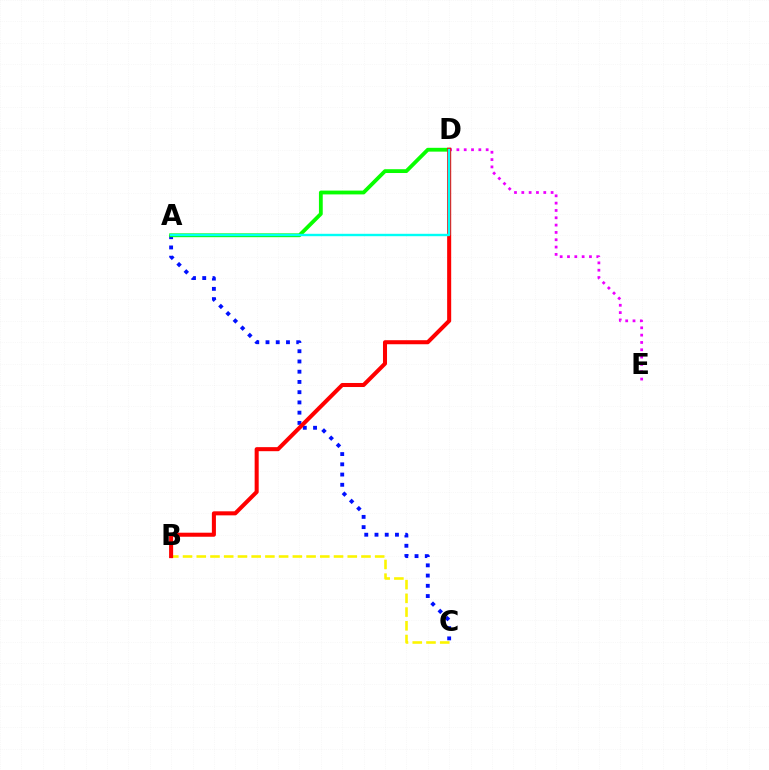{('A', 'C'): [{'color': '#0010ff', 'line_style': 'dotted', 'thickness': 2.78}], ('B', 'C'): [{'color': '#fcf500', 'line_style': 'dashed', 'thickness': 1.86}], ('A', 'D'): [{'color': '#08ff00', 'line_style': 'solid', 'thickness': 2.74}, {'color': '#00fff6', 'line_style': 'solid', 'thickness': 1.73}], ('D', 'E'): [{'color': '#ee00ff', 'line_style': 'dotted', 'thickness': 1.99}], ('B', 'D'): [{'color': '#ff0000', 'line_style': 'solid', 'thickness': 2.91}]}